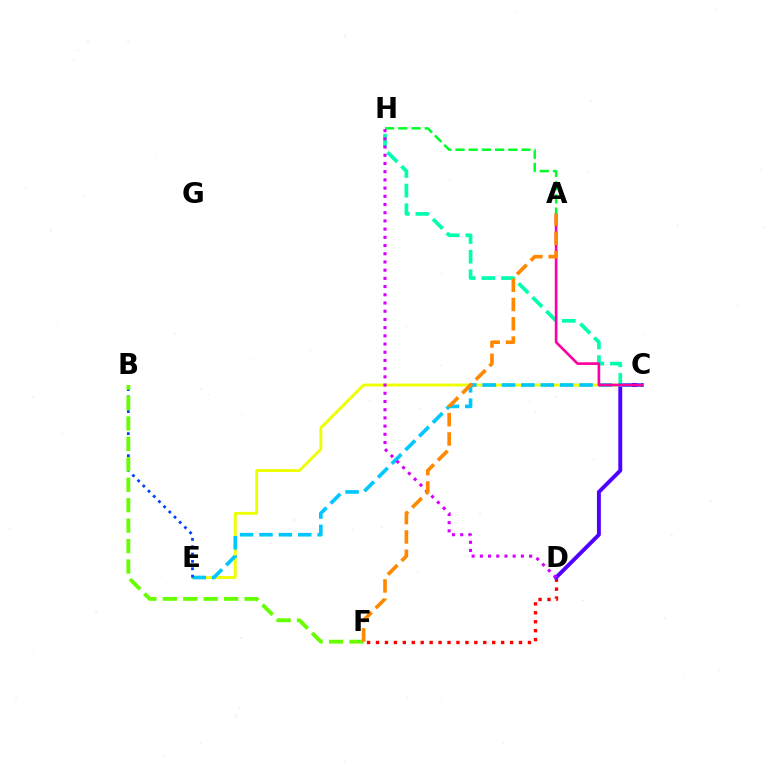{('C', 'E'): [{'color': '#eeff00', 'line_style': 'solid', 'thickness': 2.08}, {'color': '#00c7ff', 'line_style': 'dashed', 'thickness': 2.63}], ('D', 'F'): [{'color': '#ff0000', 'line_style': 'dotted', 'thickness': 2.43}], ('C', 'H'): [{'color': '#00ffaf', 'line_style': 'dashed', 'thickness': 2.66}], ('C', 'D'): [{'color': '#4f00ff', 'line_style': 'solid', 'thickness': 2.81}], ('A', 'C'): [{'color': '#ff00a0', 'line_style': 'solid', 'thickness': 1.92}], ('B', 'E'): [{'color': '#003fff', 'line_style': 'dotted', 'thickness': 2.0}], ('A', 'H'): [{'color': '#00ff27', 'line_style': 'dashed', 'thickness': 1.79}], ('D', 'H'): [{'color': '#d600ff', 'line_style': 'dotted', 'thickness': 2.23}], ('B', 'F'): [{'color': '#66ff00', 'line_style': 'dashed', 'thickness': 2.78}], ('A', 'F'): [{'color': '#ff8800', 'line_style': 'dashed', 'thickness': 2.62}]}